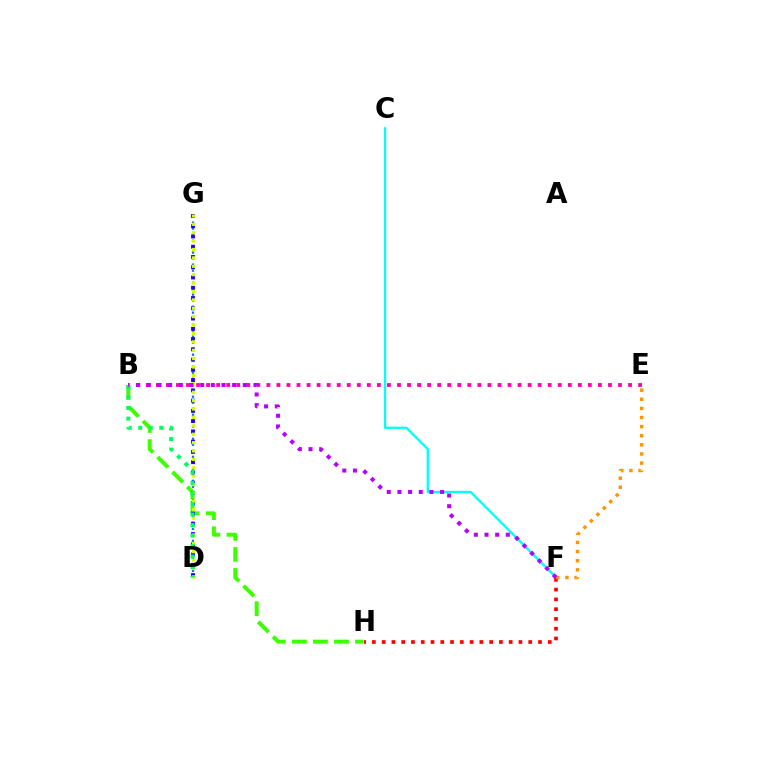{('D', 'G'): [{'color': '#0074ff', 'line_style': 'dotted', 'thickness': 1.63}, {'color': '#2500ff', 'line_style': 'dotted', 'thickness': 2.79}, {'color': '#d1ff00', 'line_style': 'dotted', 'thickness': 2.28}], ('C', 'F'): [{'color': '#00fff6', 'line_style': 'solid', 'thickness': 1.67}], ('B', 'E'): [{'color': '#ff00ac', 'line_style': 'dotted', 'thickness': 2.73}], ('B', 'H'): [{'color': '#3dff00', 'line_style': 'dashed', 'thickness': 2.86}], ('F', 'H'): [{'color': '#ff0000', 'line_style': 'dotted', 'thickness': 2.65}], ('E', 'F'): [{'color': '#ff9400', 'line_style': 'dotted', 'thickness': 2.48}], ('B', 'D'): [{'color': '#00ff5c', 'line_style': 'dotted', 'thickness': 2.86}], ('B', 'F'): [{'color': '#b900ff', 'line_style': 'dotted', 'thickness': 2.9}]}